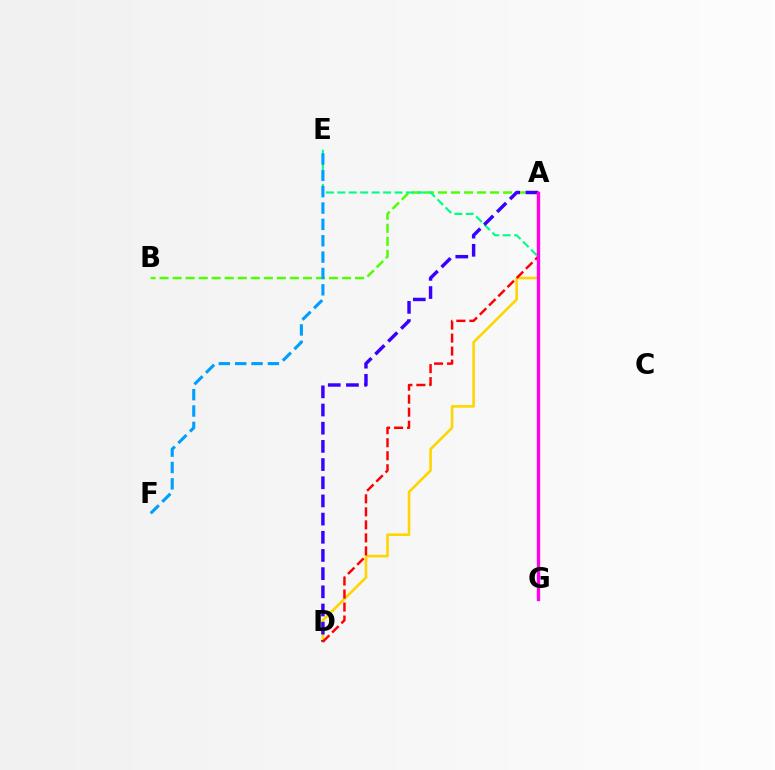{('A', 'D'): [{'color': '#ffd500', 'line_style': 'solid', 'thickness': 1.88}, {'color': '#3700ff', 'line_style': 'dashed', 'thickness': 2.47}, {'color': '#ff0000', 'line_style': 'dashed', 'thickness': 1.77}], ('A', 'B'): [{'color': '#4fff00', 'line_style': 'dashed', 'thickness': 1.77}], ('E', 'G'): [{'color': '#00ff86', 'line_style': 'dashed', 'thickness': 1.55}], ('E', 'F'): [{'color': '#009eff', 'line_style': 'dashed', 'thickness': 2.22}], ('A', 'G'): [{'color': '#ff00ed', 'line_style': 'solid', 'thickness': 2.41}]}